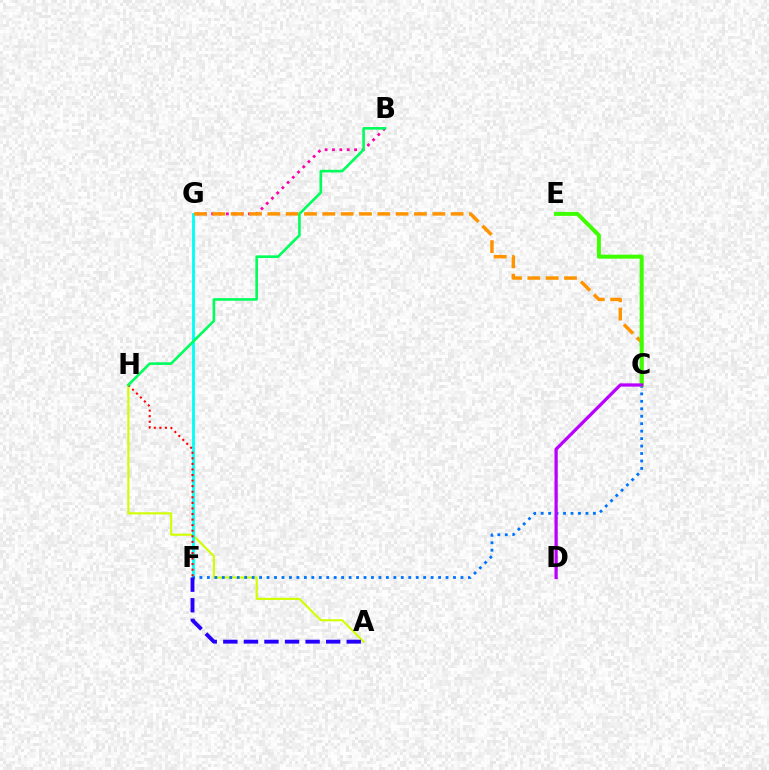{('B', 'G'): [{'color': '#ff00ac', 'line_style': 'dotted', 'thickness': 2.0}], ('A', 'H'): [{'color': '#d1ff00', 'line_style': 'solid', 'thickness': 1.53}], ('F', 'G'): [{'color': '#00fff6', 'line_style': 'solid', 'thickness': 2.02}], ('F', 'H'): [{'color': '#ff0000', 'line_style': 'dotted', 'thickness': 1.51}], ('C', 'F'): [{'color': '#0074ff', 'line_style': 'dotted', 'thickness': 2.03}], ('A', 'F'): [{'color': '#2500ff', 'line_style': 'dashed', 'thickness': 2.79}], ('C', 'G'): [{'color': '#ff9400', 'line_style': 'dashed', 'thickness': 2.49}], ('B', 'H'): [{'color': '#00ff5c', 'line_style': 'solid', 'thickness': 1.88}], ('C', 'E'): [{'color': '#3dff00', 'line_style': 'solid', 'thickness': 2.88}], ('C', 'D'): [{'color': '#b900ff', 'line_style': 'solid', 'thickness': 2.34}]}